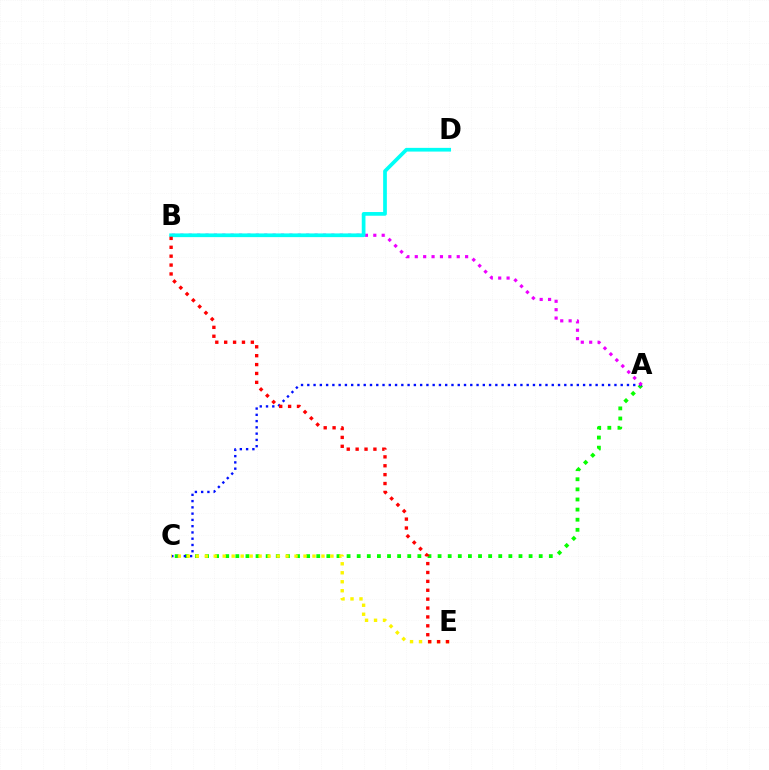{('A', 'C'): [{'color': '#08ff00', 'line_style': 'dotted', 'thickness': 2.75}, {'color': '#0010ff', 'line_style': 'dotted', 'thickness': 1.7}], ('A', 'B'): [{'color': '#ee00ff', 'line_style': 'dotted', 'thickness': 2.28}], ('B', 'D'): [{'color': '#00fff6', 'line_style': 'solid', 'thickness': 2.67}], ('C', 'E'): [{'color': '#fcf500', 'line_style': 'dotted', 'thickness': 2.44}], ('B', 'E'): [{'color': '#ff0000', 'line_style': 'dotted', 'thickness': 2.42}]}